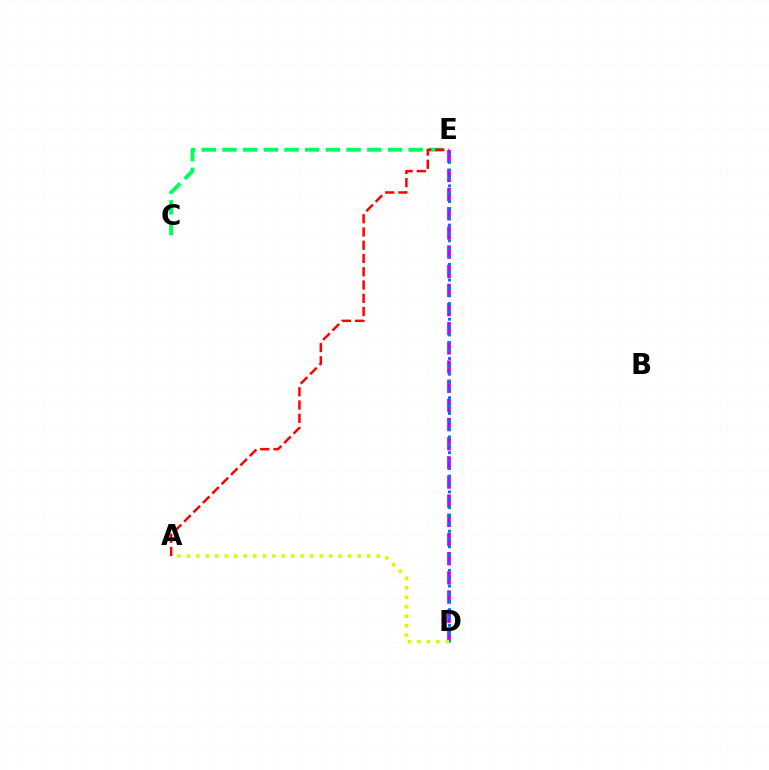{('D', 'E'): [{'color': '#b900ff', 'line_style': 'dashed', 'thickness': 2.6}, {'color': '#0074ff', 'line_style': 'dotted', 'thickness': 2.13}], ('C', 'E'): [{'color': '#00ff5c', 'line_style': 'dashed', 'thickness': 2.81}], ('A', 'D'): [{'color': '#d1ff00', 'line_style': 'dotted', 'thickness': 2.58}], ('A', 'E'): [{'color': '#ff0000', 'line_style': 'dashed', 'thickness': 1.8}]}